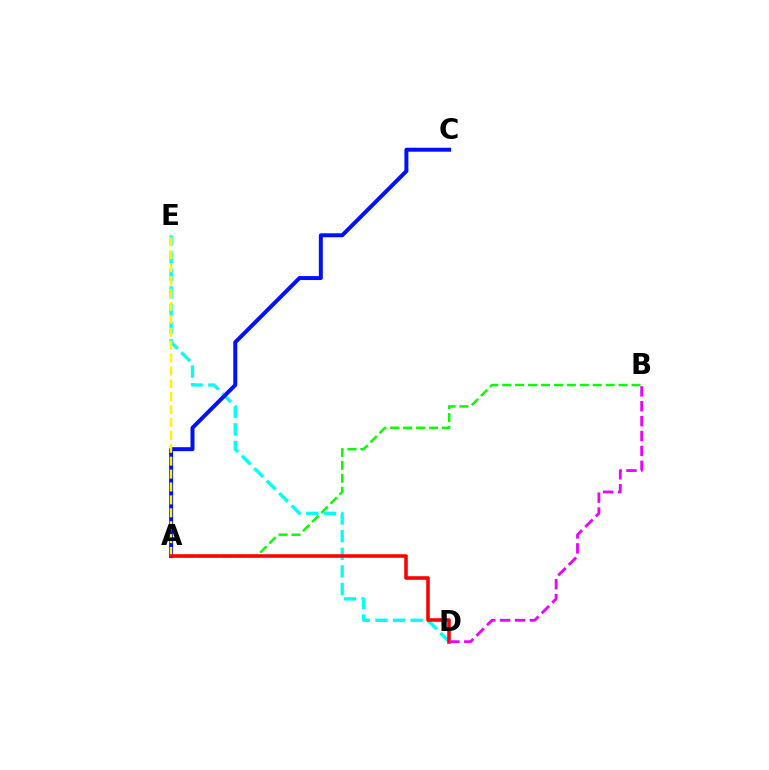{('A', 'B'): [{'color': '#08ff00', 'line_style': 'dashed', 'thickness': 1.76}], ('D', 'E'): [{'color': '#00fff6', 'line_style': 'dashed', 'thickness': 2.39}], ('A', 'C'): [{'color': '#0010ff', 'line_style': 'solid', 'thickness': 2.86}], ('A', 'E'): [{'color': '#fcf500', 'line_style': 'dashed', 'thickness': 1.75}], ('A', 'D'): [{'color': '#ff0000', 'line_style': 'solid', 'thickness': 2.57}], ('B', 'D'): [{'color': '#ee00ff', 'line_style': 'dashed', 'thickness': 2.02}]}